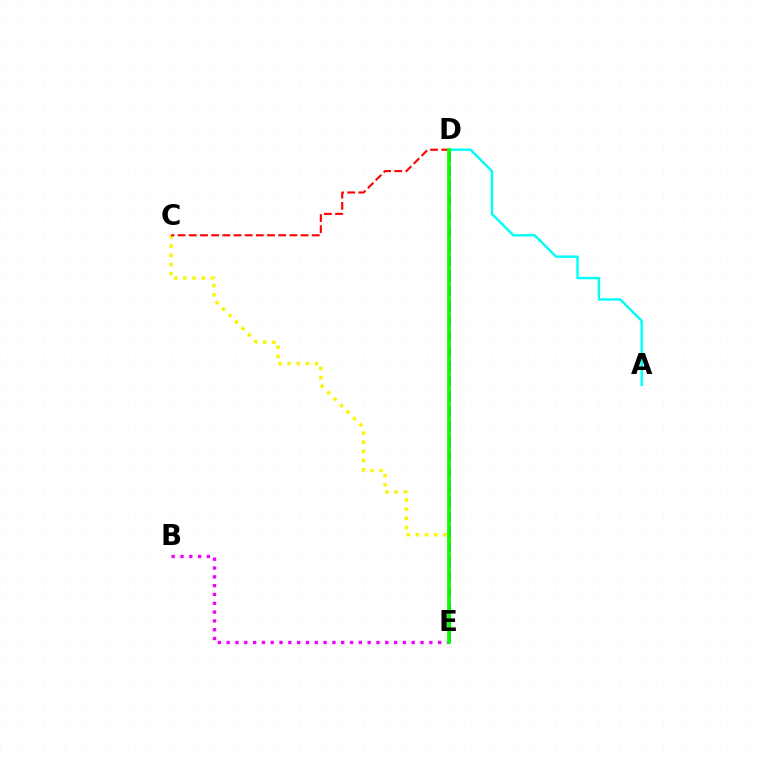{('C', 'E'): [{'color': '#fcf500', 'line_style': 'dotted', 'thickness': 2.49}], ('A', 'D'): [{'color': '#00fff6', 'line_style': 'solid', 'thickness': 1.74}], ('D', 'E'): [{'color': '#0010ff', 'line_style': 'dashed', 'thickness': 2.04}, {'color': '#08ff00', 'line_style': 'solid', 'thickness': 2.68}], ('B', 'E'): [{'color': '#ee00ff', 'line_style': 'dotted', 'thickness': 2.39}], ('C', 'D'): [{'color': '#ff0000', 'line_style': 'dashed', 'thickness': 1.52}]}